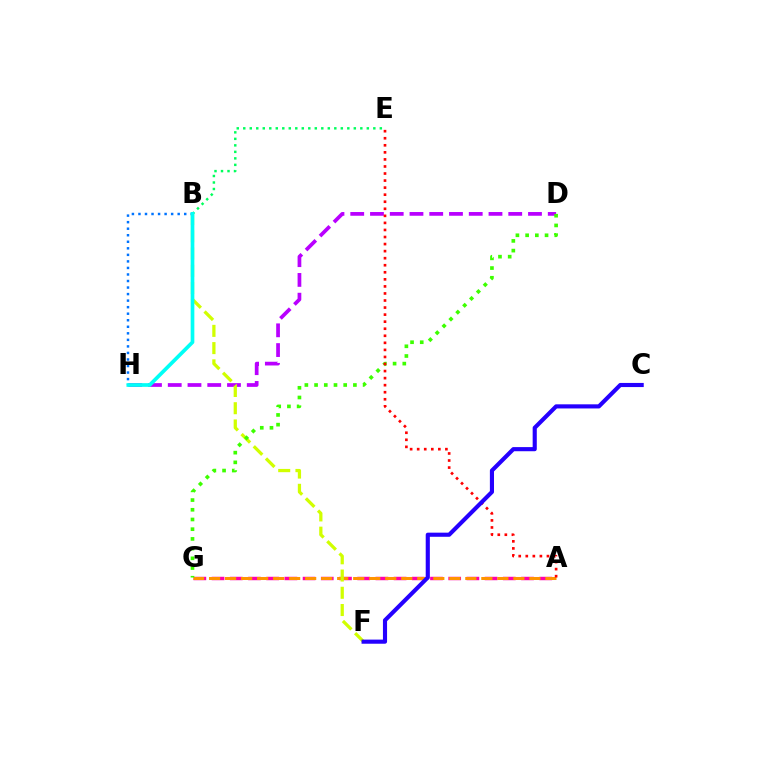{('B', 'E'): [{'color': '#00ff5c', 'line_style': 'dotted', 'thickness': 1.77}], ('A', 'G'): [{'color': '#ff00ac', 'line_style': 'dashed', 'thickness': 2.47}, {'color': '#ff9400', 'line_style': 'dashed', 'thickness': 2.18}], ('D', 'H'): [{'color': '#b900ff', 'line_style': 'dashed', 'thickness': 2.68}], ('B', 'F'): [{'color': '#d1ff00', 'line_style': 'dashed', 'thickness': 2.34}], ('D', 'G'): [{'color': '#3dff00', 'line_style': 'dotted', 'thickness': 2.64}], ('B', 'H'): [{'color': '#0074ff', 'line_style': 'dotted', 'thickness': 1.78}, {'color': '#00fff6', 'line_style': 'solid', 'thickness': 2.66}], ('A', 'E'): [{'color': '#ff0000', 'line_style': 'dotted', 'thickness': 1.92}], ('C', 'F'): [{'color': '#2500ff', 'line_style': 'solid', 'thickness': 2.97}]}